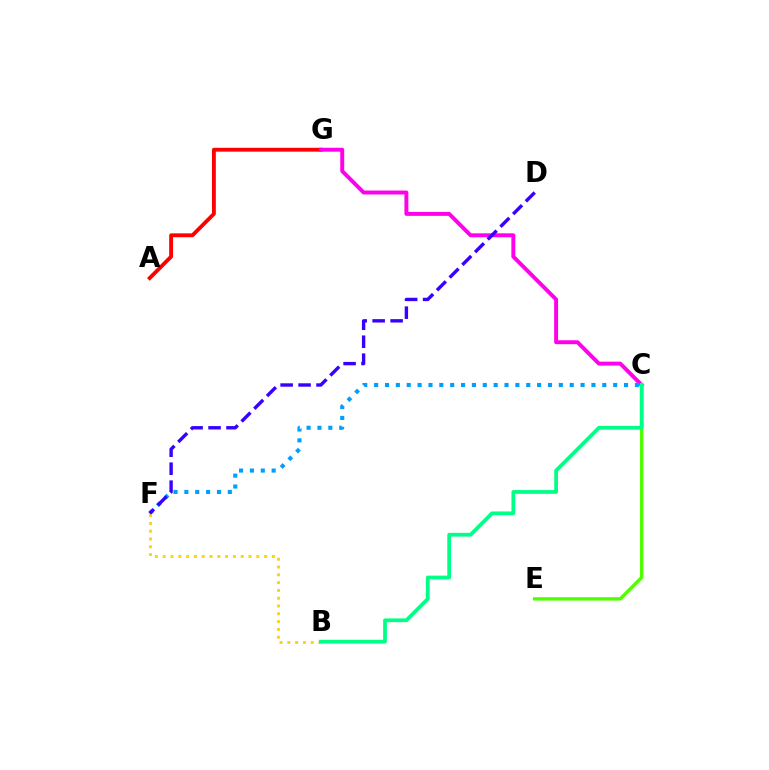{('A', 'G'): [{'color': '#ff0000', 'line_style': 'solid', 'thickness': 2.77}], ('C', 'G'): [{'color': '#ff00ed', 'line_style': 'solid', 'thickness': 2.83}], ('C', 'F'): [{'color': '#009eff', 'line_style': 'dotted', 'thickness': 2.95}], ('C', 'E'): [{'color': '#4fff00', 'line_style': 'solid', 'thickness': 2.44}], ('B', 'F'): [{'color': '#ffd500', 'line_style': 'dotted', 'thickness': 2.12}], ('D', 'F'): [{'color': '#3700ff', 'line_style': 'dashed', 'thickness': 2.44}], ('B', 'C'): [{'color': '#00ff86', 'line_style': 'solid', 'thickness': 2.7}]}